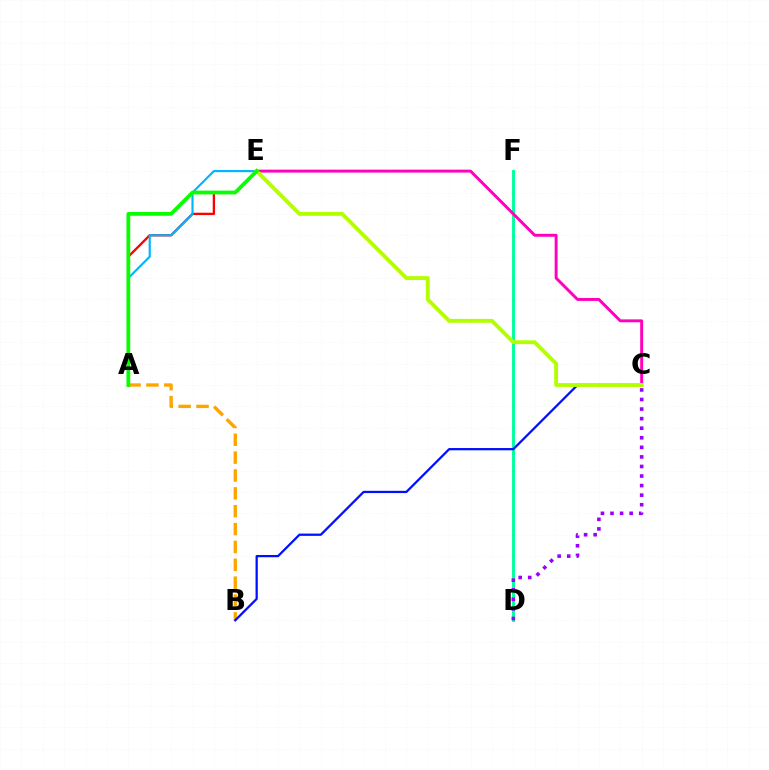{('D', 'F'): [{'color': '#00ff9d', 'line_style': 'solid', 'thickness': 2.1}], ('C', 'E'): [{'color': '#ff00bd', 'line_style': 'solid', 'thickness': 2.11}, {'color': '#b3ff00', 'line_style': 'solid', 'thickness': 2.78}], ('A', 'E'): [{'color': '#ff0000', 'line_style': 'solid', 'thickness': 1.68}, {'color': '#00b5ff', 'line_style': 'solid', 'thickness': 1.55}, {'color': '#08ff00', 'line_style': 'solid', 'thickness': 2.71}], ('A', 'B'): [{'color': '#ffa500', 'line_style': 'dashed', 'thickness': 2.43}], ('B', 'C'): [{'color': '#0010ff', 'line_style': 'solid', 'thickness': 1.62}], ('C', 'D'): [{'color': '#9b00ff', 'line_style': 'dotted', 'thickness': 2.6}]}